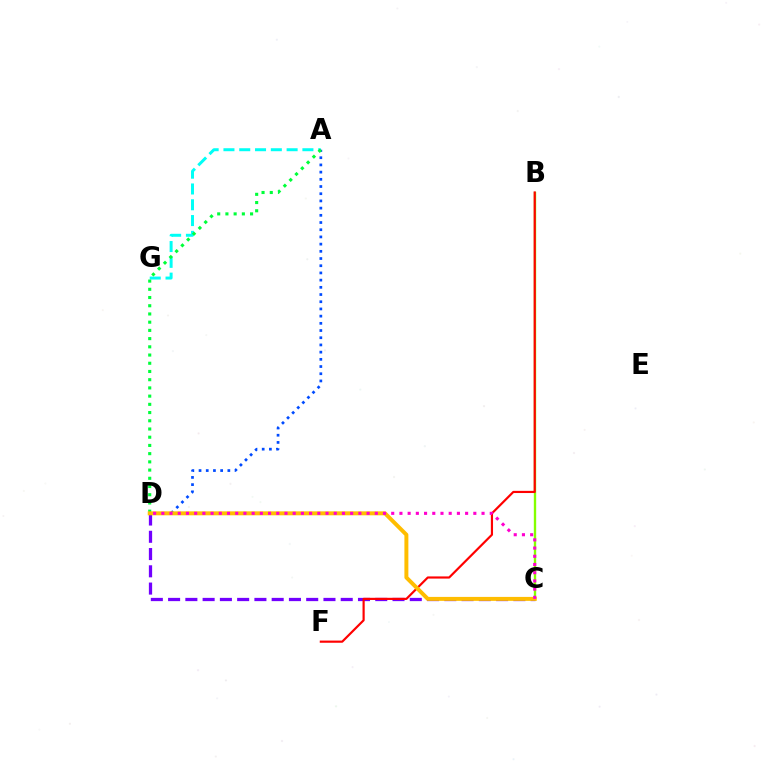{('C', 'D'): [{'color': '#7200ff', 'line_style': 'dashed', 'thickness': 2.35}, {'color': '#ffbd00', 'line_style': 'solid', 'thickness': 2.85}, {'color': '#ff00cf', 'line_style': 'dotted', 'thickness': 2.23}], ('B', 'C'): [{'color': '#84ff00', 'line_style': 'solid', 'thickness': 1.7}], ('A', 'G'): [{'color': '#00fff6', 'line_style': 'dashed', 'thickness': 2.15}], ('A', 'D'): [{'color': '#004bff', 'line_style': 'dotted', 'thickness': 1.96}, {'color': '#00ff39', 'line_style': 'dotted', 'thickness': 2.23}], ('B', 'F'): [{'color': '#ff0000', 'line_style': 'solid', 'thickness': 1.57}]}